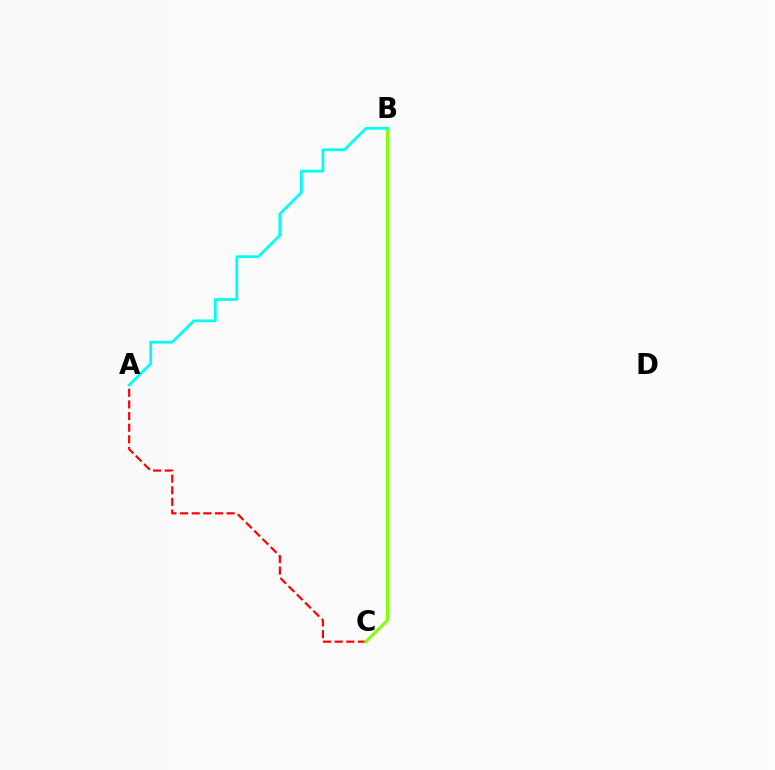{('A', 'C'): [{'color': '#ff0000', 'line_style': 'dashed', 'thickness': 1.58}], ('B', 'C'): [{'color': '#7200ff', 'line_style': 'dotted', 'thickness': 1.51}, {'color': '#84ff00', 'line_style': 'solid', 'thickness': 2.18}], ('A', 'B'): [{'color': '#00fff6', 'line_style': 'solid', 'thickness': 1.99}]}